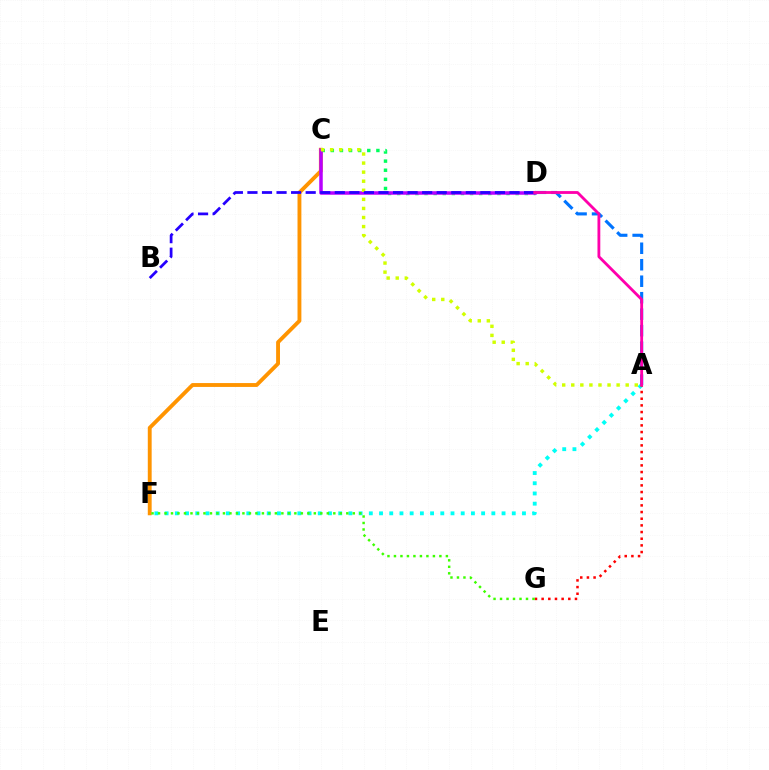{('C', 'F'): [{'color': '#ff9400', 'line_style': 'solid', 'thickness': 2.78}], ('C', 'D'): [{'color': '#00ff5c', 'line_style': 'dotted', 'thickness': 2.48}, {'color': '#b900ff', 'line_style': 'solid', 'thickness': 2.52}], ('A', 'F'): [{'color': '#00fff6', 'line_style': 'dotted', 'thickness': 2.77}], ('A', 'G'): [{'color': '#ff0000', 'line_style': 'dotted', 'thickness': 1.81}], ('A', 'C'): [{'color': '#d1ff00', 'line_style': 'dotted', 'thickness': 2.46}], ('A', 'D'): [{'color': '#0074ff', 'line_style': 'dashed', 'thickness': 2.24}, {'color': '#ff00ac', 'line_style': 'solid', 'thickness': 2.03}], ('B', 'D'): [{'color': '#2500ff', 'line_style': 'dashed', 'thickness': 1.98}], ('F', 'G'): [{'color': '#3dff00', 'line_style': 'dotted', 'thickness': 1.76}]}